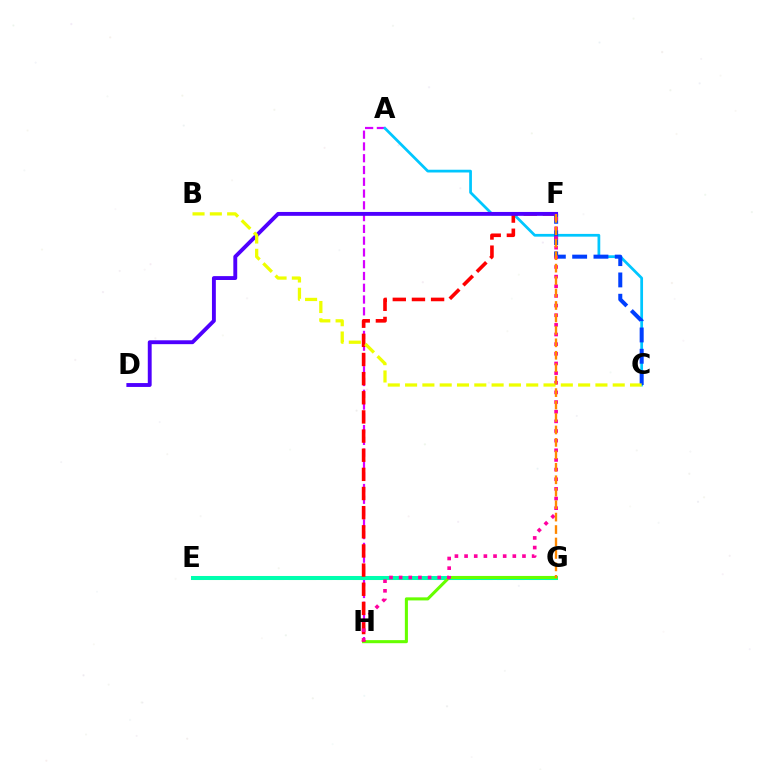{('E', 'G'): [{'color': '#00ff27', 'line_style': 'dashed', 'thickness': 2.18}, {'color': '#00ffaf', 'line_style': 'solid', 'thickness': 2.9}], ('A', 'H'): [{'color': '#d600ff', 'line_style': 'dashed', 'thickness': 1.6}], ('A', 'C'): [{'color': '#00c7ff', 'line_style': 'solid', 'thickness': 1.98}], ('C', 'F'): [{'color': '#003fff', 'line_style': 'dashed', 'thickness': 2.89}], ('G', 'H'): [{'color': '#66ff00', 'line_style': 'solid', 'thickness': 2.21}], ('F', 'H'): [{'color': '#ff0000', 'line_style': 'dashed', 'thickness': 2.6}, {'color': '#ff00a0', 'line_style': 'dotted', 'thickness': 2.62}], ('D', 'F'): [{'color': '#4f00ff', 'line_style': 'solid', 'thickness': 2.79}], ('B', 'C'): [{'color': '#eeff00', 'line_style': 'dashed', 'thickness': 2.35}], ('F', 'G'): [{'color': '#ff8800', 'line_style': 'dashed', 'thickness': 1.69}]}